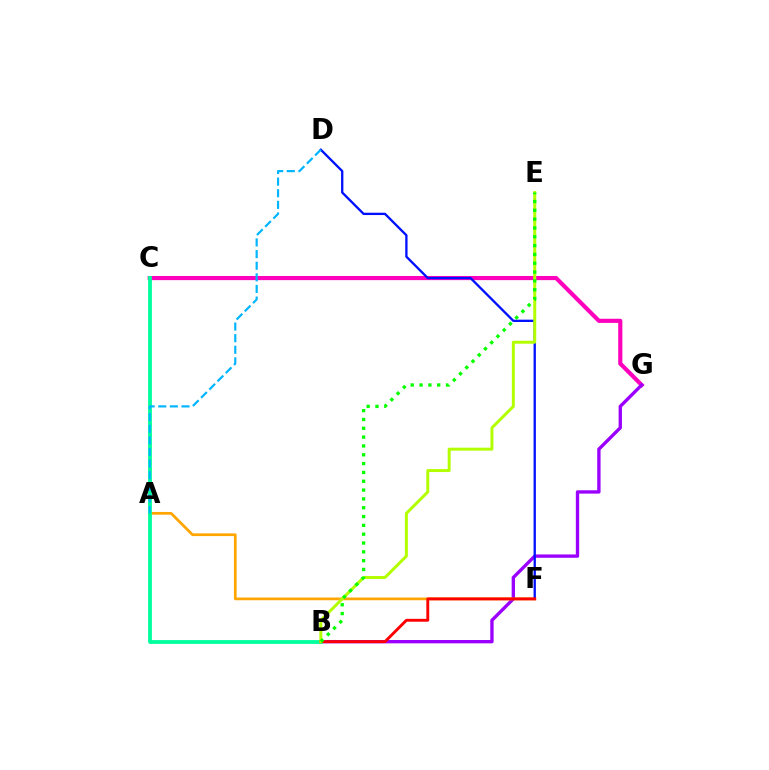{('C', 'G'): [{'color': '#ff00bd', 'line_style': 'solid', 'thickness': 2.98}], ('B', 'G'): [{'color': '#9b00ff', 'line_style': 'solid', 'thickness': 2.41}], ('A', 'F'): [{'color': '#ffa500', 'line_style': 'solid', 'thickness': 1.96}], ('D', 'F'): [{'color': '#0010ff', 'line_style': 'solid', 'thickness': 1.67}], ('B', 'C'): [{'color': '#00ff9d', 'line_style': 'solid', 'thickness': 2.73}], ('B', 'F'): [{'color': '#ff0000', 'line_style': 'solid', 'thickness': 2.08}], ('A', 'D'): [{'color': '#00b5ff', 'line_style': 'dashed', 'thickness': 1.58}], ('B', 'E'): [{'color': '#b3ff00', 'line_style': 'solid', 'thickness': 2.13}, {'color': '#08ff00', 'line_style': 'dotted', 'thickness': 2.4}]}